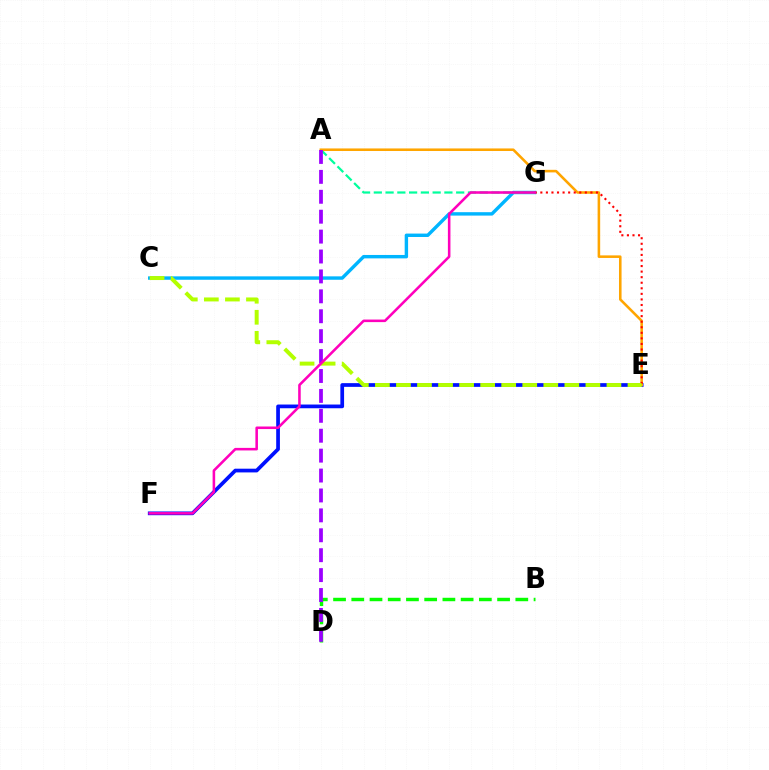{('B', 'D'): [{'color': '#08ff00', 'line_style': 'dashed', 'thickness': 2.48}], ('C', 'G'): [{'color': '#00b5ff', 'line_style': 'solid', 'thickness': 2.46}], ('E', 'F'): [{'color': '#0010ff', 'line_style': 'solid', 'thickness': 2.68}], ('A', 'G'): [{'color': '#00ff9d', 'line_style': 'dashed', 'thickness': 1.6}], ('A', 'E'): [{'color': '#ffa500', 'line_style': 'solid', 'thickness': 1.85}], ('E', 'G'): [{'color': '#ff0000', 'line_style': 'dotted', 'thickness': 1.51}], ('C', 'E'): [{'color': '#b3ff00', 'line_style': 'dashed', 'thickness': 2.86}], ('A', 'D'): [{'color': '#9b00ff', 'line_style': 'dashed', 'thickness': 2.71}], ('F', 'G'): [{'color': '#ff00bd', 'line_style': 'solid', 'thickness': 1.85}]}